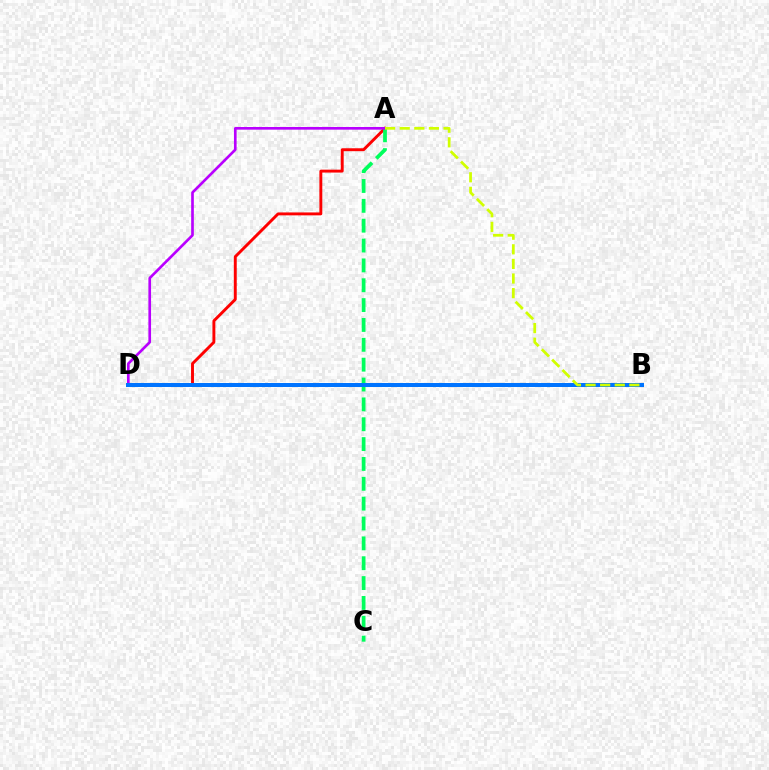{('A', 'D'): [{'color': '#ff0000', 'line_style': 'solid', 'thickness': 2.1}, {'color': '#b900ff', 'line_style': 'solid', 'thickness': 1.92}], ('A', 'C'): [{'color': '#00ff5c', 'line_style': 'dashed', 'thickness': 2.7}], ('B', 'D'): [{'color': '#0074ff', 'line_style': 'solid', 'thickness': 2.88}], ('A', 'B'): [{'color': '#d1ff00', 'line_style': 'dashed', 'thickness': 1.98}]}